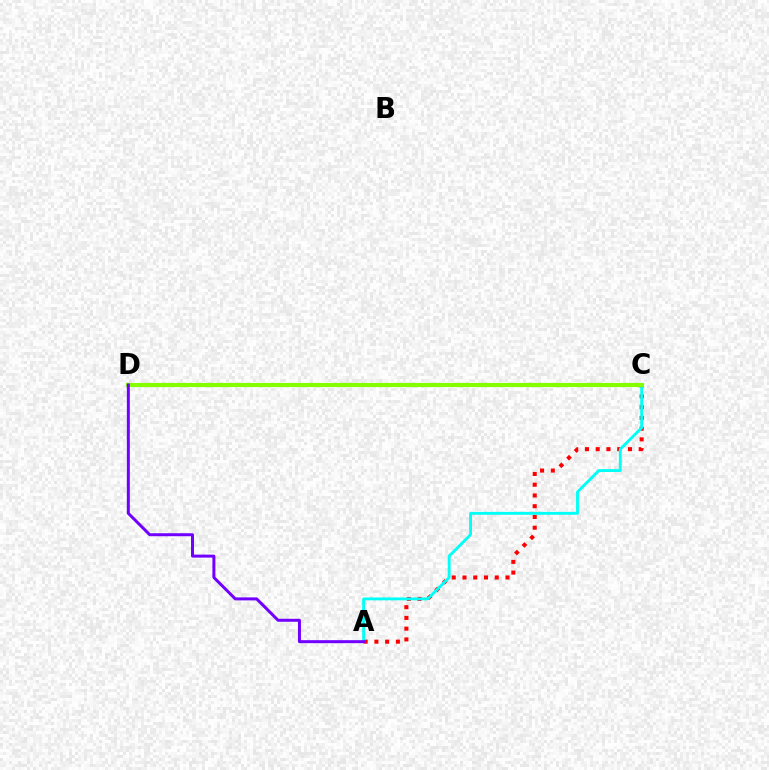{('A', 'C'): [{'color': '#ff0000', 'line_style': 'dotted', 'thickness': 2.92}, {'color': '#00fff6', 'line_style': 'solid', 'thickness': 2.07}], ('C', 'D'): [{'color': '#84ff00', 'line_style': 'solid', 'thickness': 2.98}], ('A', 'D'): [{'color': '#7200ff', 'line_style': 'solid', 'thickness': 2.16}]}